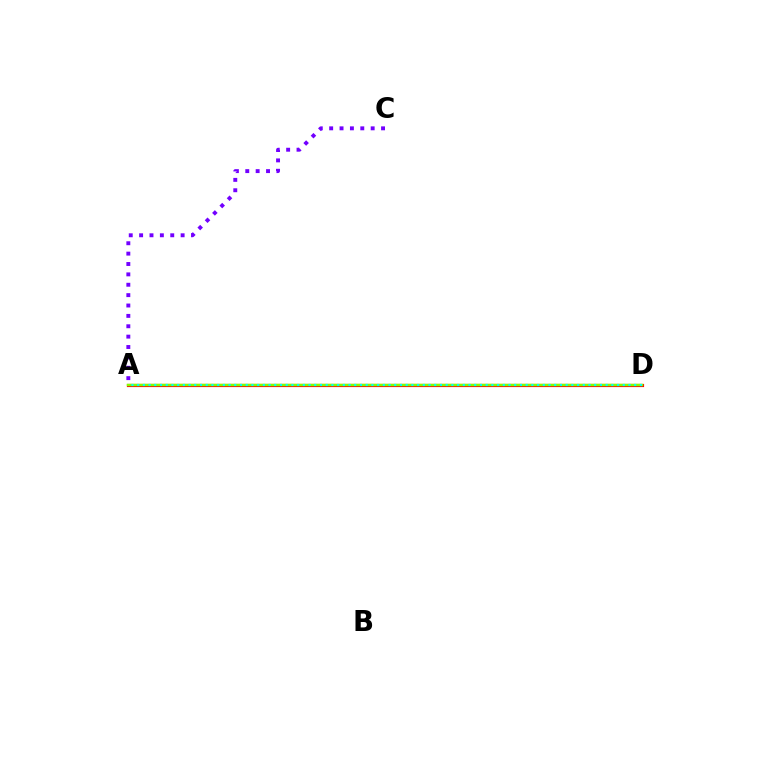{('A', 'C'): [{'color': '#7200ff', 'line_style': 'dotted', 'thickness': 2.82}], ('A', 'D'): [{'color': '#ff0000', 'line_style': 'solid', 'thickness': 2.28}, {'color': '#84ff00', 'line_style': 'solid', 'thickness': 1.78}, {'color': '#00fff6', 'line_style': 'dotted', 'thickness': 1.55}]}